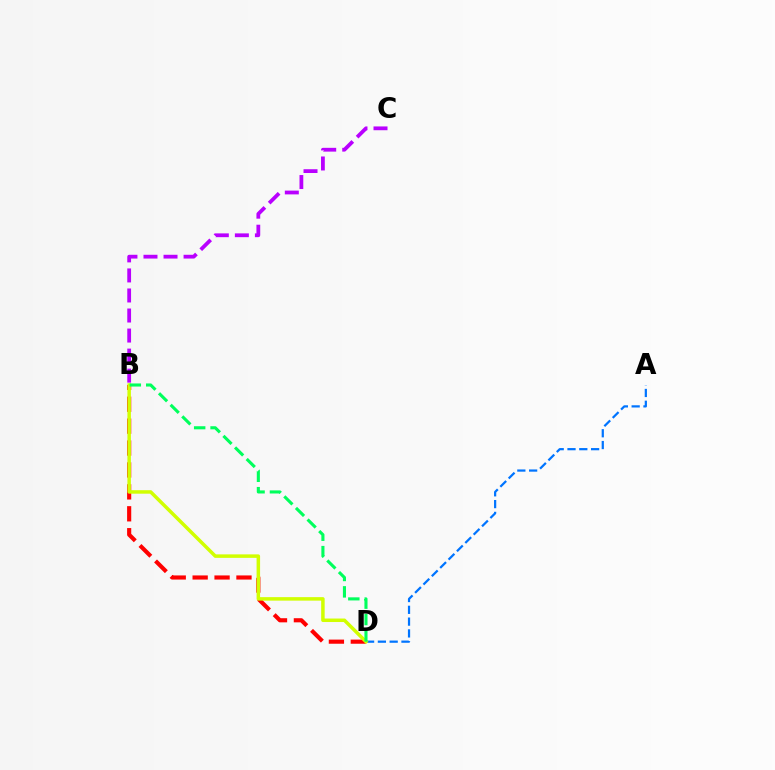{('A', 'D'): [{'color': '#0074ff', 'line_style': 'dashed', 'thickness': 1.6}], ('B', 'D'): [{'color': '#ff0000', 'line_style': 'dashed', 'thickness': 2.98}, {'color': '#d1ff00', 'line_style': 'solid', 'thickness': 2.52}, {'color': '#00ff5c', 'line_style': 'dashed', 'thickness': 2.23}], ('B', 'C'): [{'color': '#b900ff', 'line_style': 'dashed', 'thickness': 2.72}]}